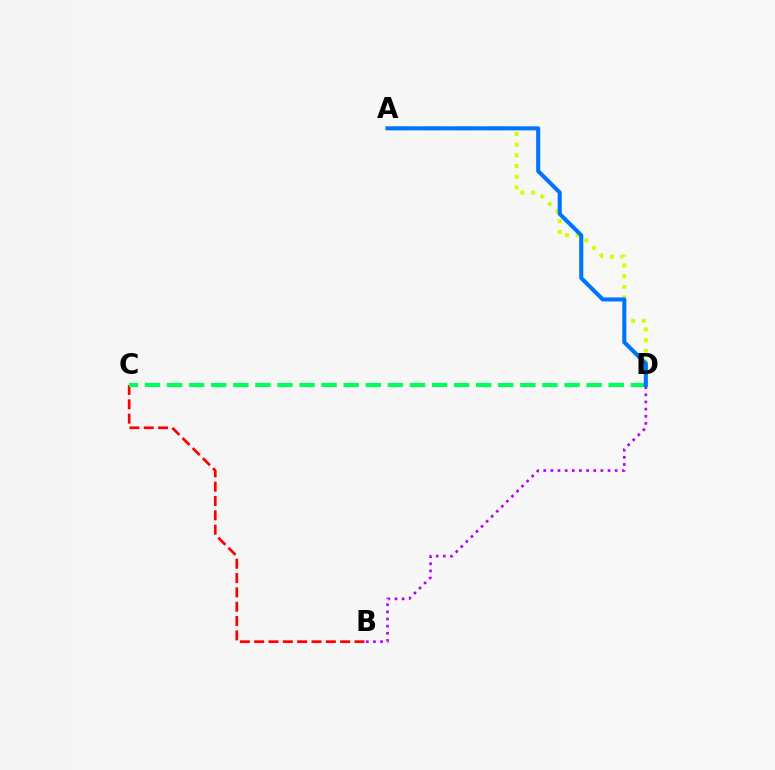{('B', 'D'): [{'color': '#b900ff', 'line_style': 'dotted', 'thickness': 1.94}], ('B', 'C'): [{'color': '#ff0000', 'line_style': 'dashed', 'thickness': 1.95}], ('A', 'D'): [{'color': '#d1ff00', 'line_style': 'dotted', 'thickness': 2.91}, {'color': '#0074ff', 'line_style': 'solid', 'thickness': 2.93}], ('C', 'D'): [{'color': '#00ff5c', 'line_style': 'dashed', 'thickness': 3.0}]}